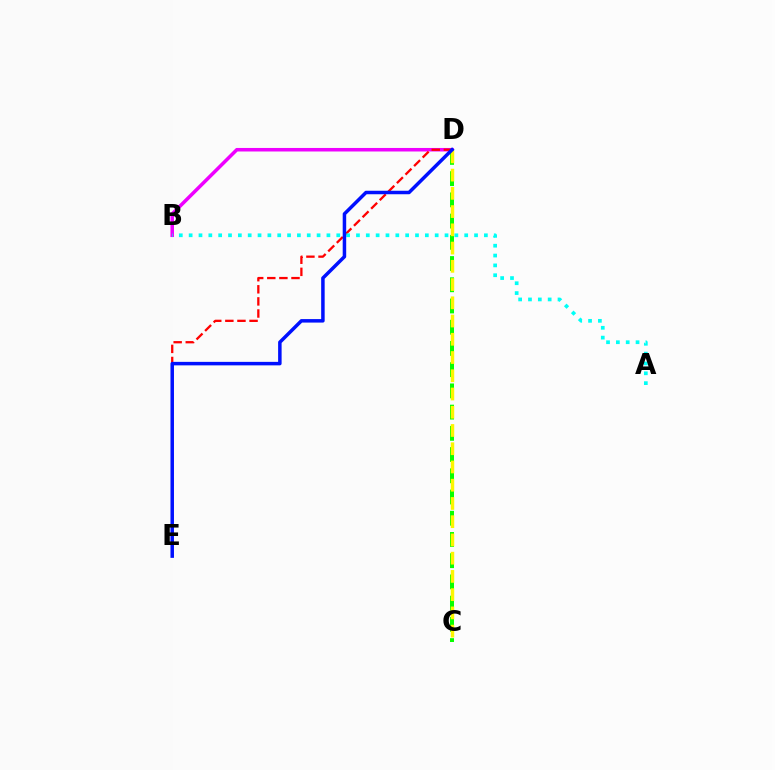{('B', 'D'): [{'color': '#ee00ff', 'line_style': 'solid', 'thickness': 2.54}], ('C', 'D'): [{'color': '#08ff00', 'line_style': 'dashed', 'thickness': 2.88}, {'color': '#fcf500', 'line_style': 'dashed', 'thickness': 2.48}], ('D', 'E'): [{'color': '#ff0000', 'line_style': 'dashed', 'thickness': 1.64}, {'color': '#0010ff', 'line_style': 'solid', 'thickness': 2.52}], ('A', 'B'): [{'color': '#00fff6', 'line_style': 'dotted', 'thickness': 2.67}]}